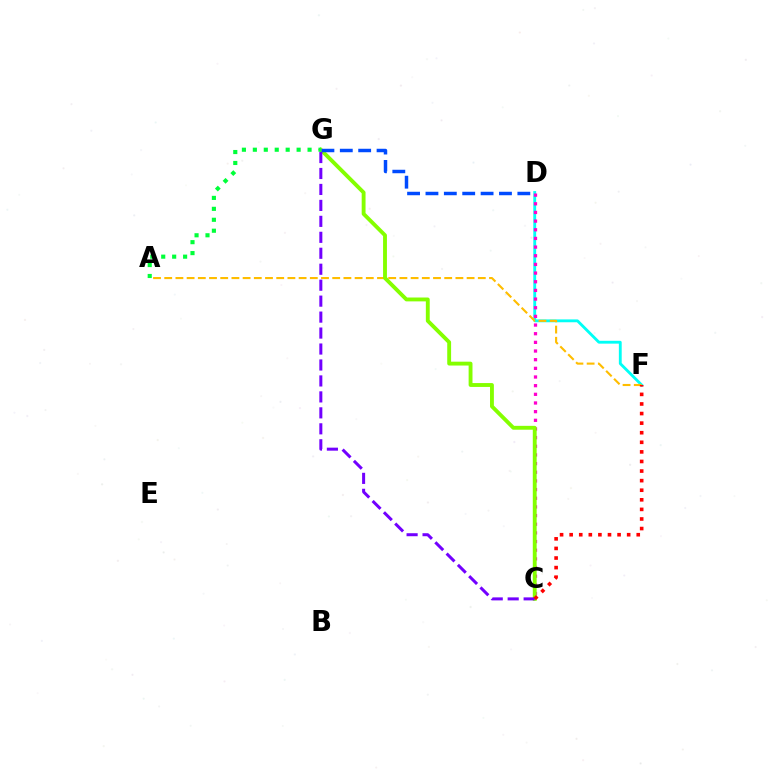{('D', 'F'): [{'color': '#00fff6', 'line_style': 'solid', 'thickness': 2.05}], ('A', 'F'): [{'color': '#ffbd00', 'line_style': 'dashed', 'thickness': 1.52}], ('C', 'D'): [{'color': '#ff00cf', 'line_style': 'dotted', 'thickness': 2.35}], ('C', 'G'): [{'color': '#84ff00', 'line_style': 'solid', 'thickness': 2.78}, {'color': '#7200ff', 'line_style': 'dashed', 'thickness': 2.17}], ('D', 'G'): [{'color': '#004bff', 'line_style': 'dashed', 'thickness': 2.5}], ('A', 'G'): [{'color': '#00ff39', 'line_style': 'dotted', 'thickness': 2.97}], ('C', 'F'): [{'color': '#ff0000', 'line_style': 'dotted', 'thickness': 2.6}]}